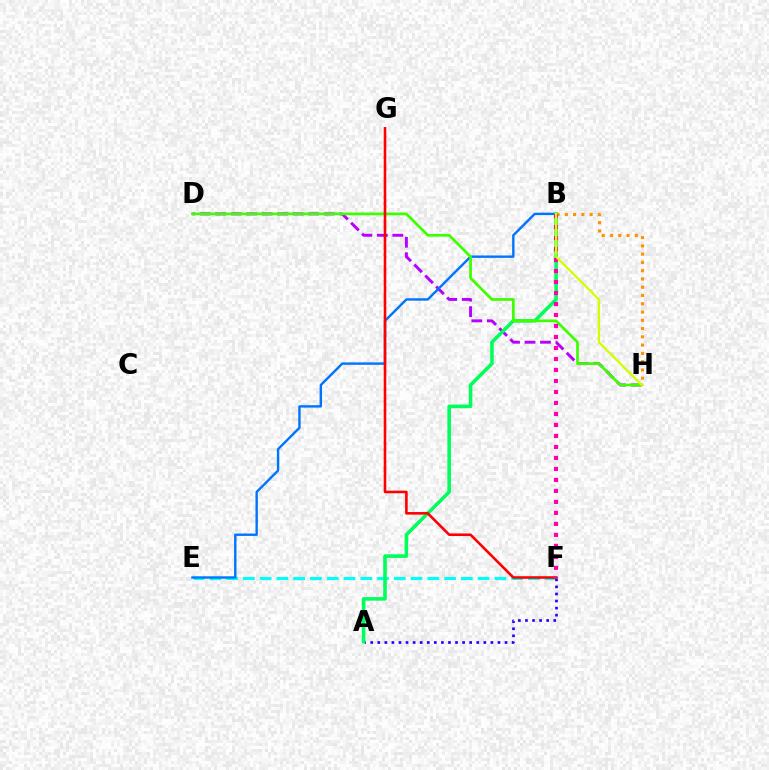{('E', 'F'): [{'color': '#00fff6', 'line_style': 'dashed', 'thickness': 2.28}], ('D', 'H'): [{'color': '#b900ff', 'line_style': 'dashed', 'thickness': 2.11}, {'color': '#3dff00', 'line_style': 'solid', 'thickness': 1.95}], ('B', 'E'): [{'color': '#0074ff', 'line_style': 'solid', 'thickness': 1.73}], ('A', 'F'): [{'color': '#2500ff', 'line_style': 'dotted', 'thickness': 1.92}], ('A', 'B'): [{'color': '#00ff5c', 'line_style': 'solid', 'thickness': 2.57}], ('B', 'H'): [{'color': '#ff9400', 'line_style': 'dotted', 'thickness': 2.25}, {'color': '#d1ff00', 'line_style': 'solid', 'thickness': 1.66}], ('F', 'G'): [{'color': '#ff0000', 'line_style': 'solid', 'thickness': 1.86}], ('B', 'F'): [{'color': '#ff00ac', 'line_style': 'dotted', 'thickness': 2.99}]}